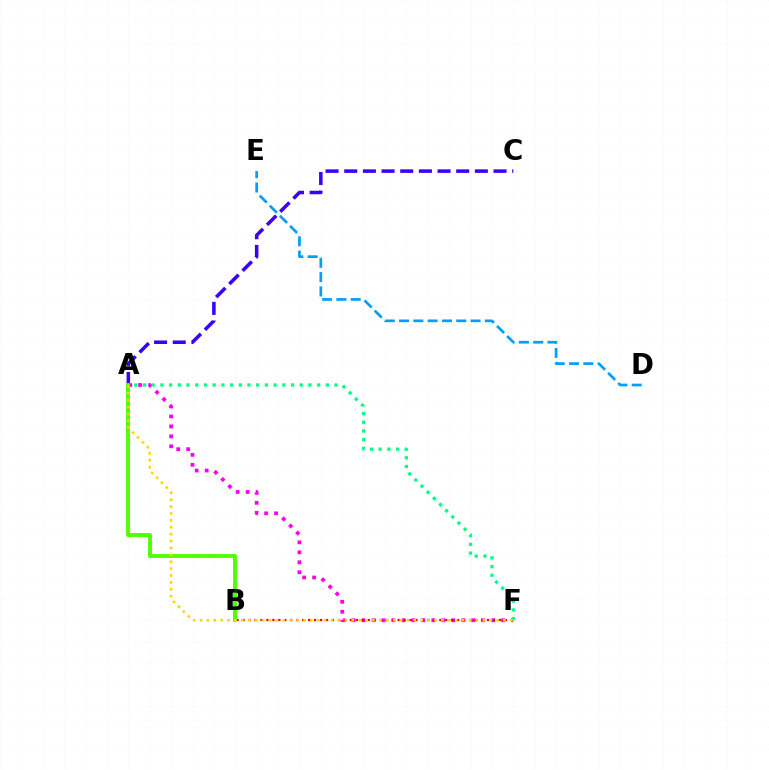{('D', 'E'): [{'color': '#009eff', 'line_style': 'dashed', 'thickness': 1.94}], ('A', 'C'): [{'color': '#3700ff', 'line_style': 'dashed', 'thickness': 2.54}], ('A', 'F'): [{'color': '#ff00ed', 'line_style': 'dotted', 'thickness': 2.71}, {'color': '#00ff86', 'line_style': 'dotted', 'thickness': 2.37}, {'color': '#ffd500', 'line_style': 'dotted', 'thickness': 1.87}], ('B', 'F'): [{'color': '#ff0000', 'line_style': 'dotted', 'thickness': 1.62}], ('A', 'B'): [{'color': '#4fff00', 'line_style': 'solid', 'thickness': 2.8}]}